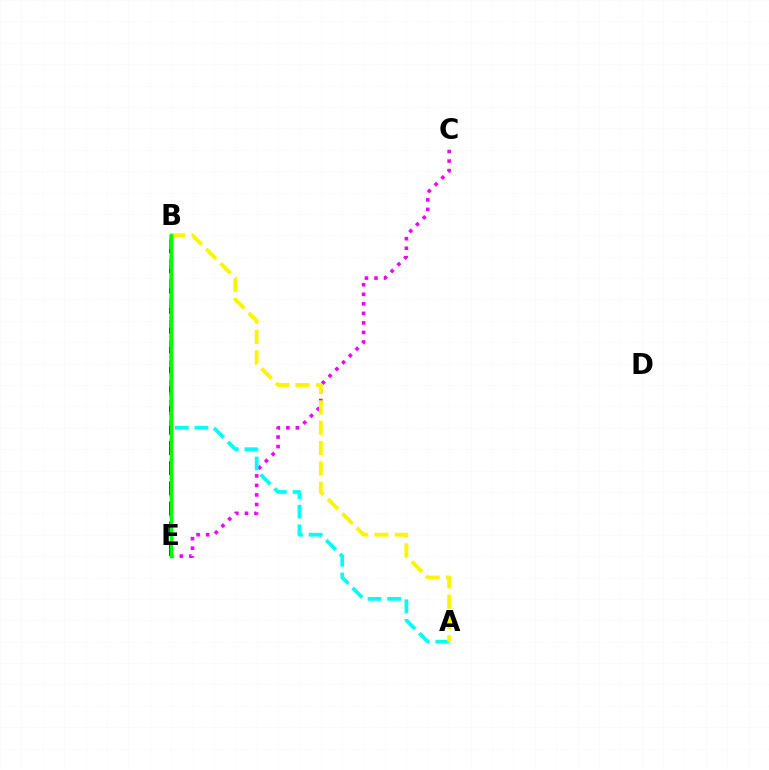{('B', 'E'): [{'color': '#0010ff', 'line_style': 'dashed', 'thickness': 2.74}, {'color': '#ff0000', 'line_style': 'dotted', 'thickness': 1.74}, {'color': '#08ff00', 'line_style': 'solid', 'thickness': 2.49}], ('C', 'E'): [{'color': '#ee00ff', 'line_style': 'dotted', 'thickness': 2.59}], ('A', 'B'): [{'color': '#00fff6', 'line_style': 'dashed', 'thickness': 2.66}, {'color': '#fcf500', 'line_style': 'dashed', 'thickness': 2.77}]}